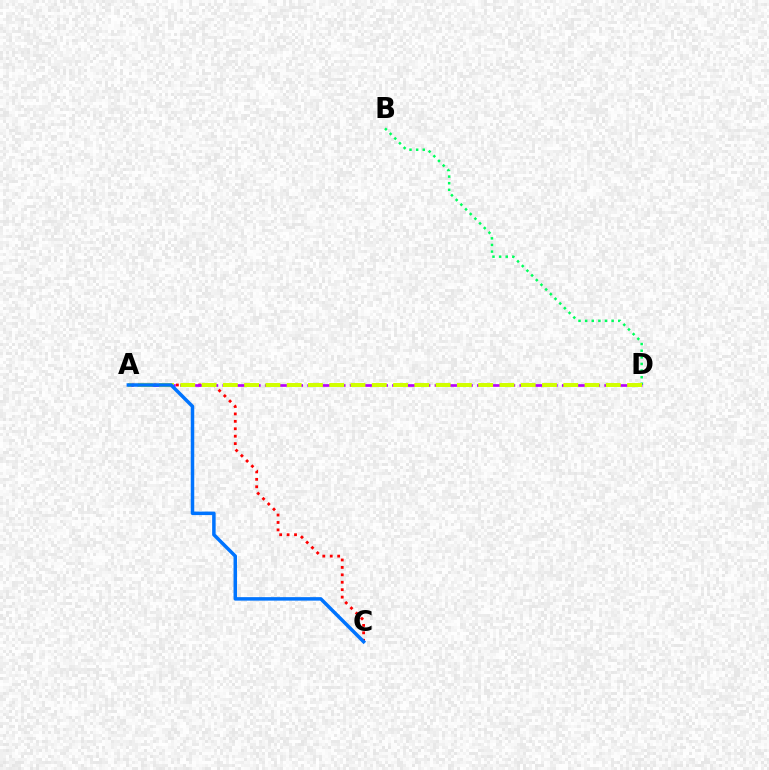{('B', 'D'): [{'color': '#00ff5c', 'line_style': 'dotted', 'thickness': 1.8}], ('A', 'C'): [{'color': '#ff0000', 'line_style': 'dotted', 'thickness': 2.02}, {'color': '#0074ff', 'line_style': 'solid', 'thickness': 2.52}], ('A', 'D'): [{'color': '#b900ff', 'line_style': 'dashed', 'thickness': 1.92}, {'color': '#d1ff00', 'line_style': 'dashed', 'thickness': 2.89}]}